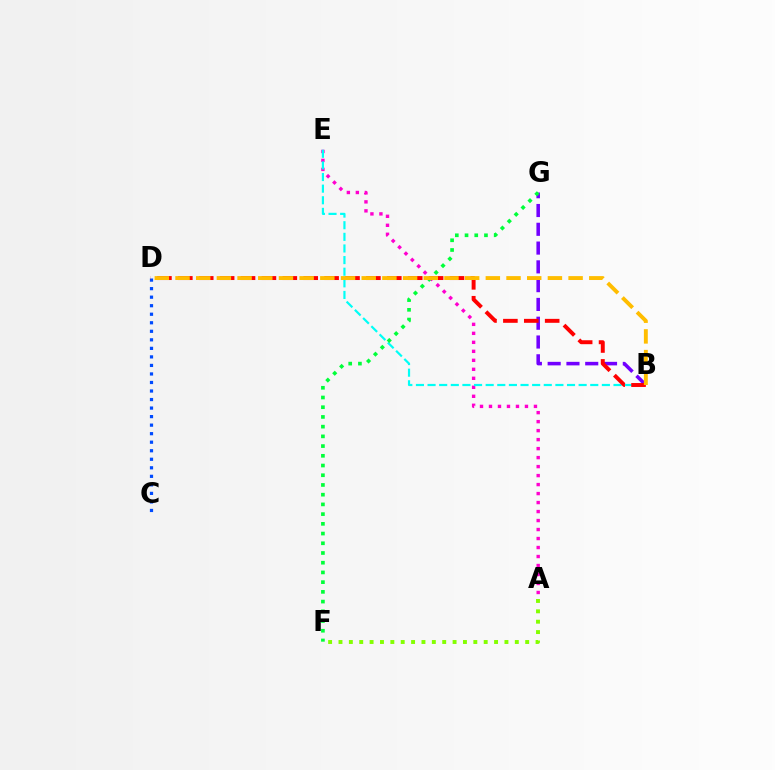{('B', 'G'): [{'color': '#7200ff', 'line_style': 'dashed', 'thickness': 2.55}], ('A', 'E'): [{'color': '#ff00cf', 'line_style': 'dotted', 'thickness': 2.44}], ('B', 'E'): [{'color': '#00fff6', 'line_style': 'dashed', 'thickness': 1.58}], ('C', 'D'): [{'color': '#004bff', 'line_style': 'dotted', 'thickness': 2.32}], ('B', 'D'): [{'color': '#ff0000', 'line_style': 'dashed', 'thickness': 2.84}, {'color': '#ffbd00', 'line_style': 'dashed', 'thickness': 2.81}], ('F', 'G'): [{'color': '#00ff39', 'line_style': 'dotted', 'thickness': 2.64}], ('A', 'F'): [{'color': '#84ff00', 'line_style': 'dotted', 'thickness': 2.82}]}